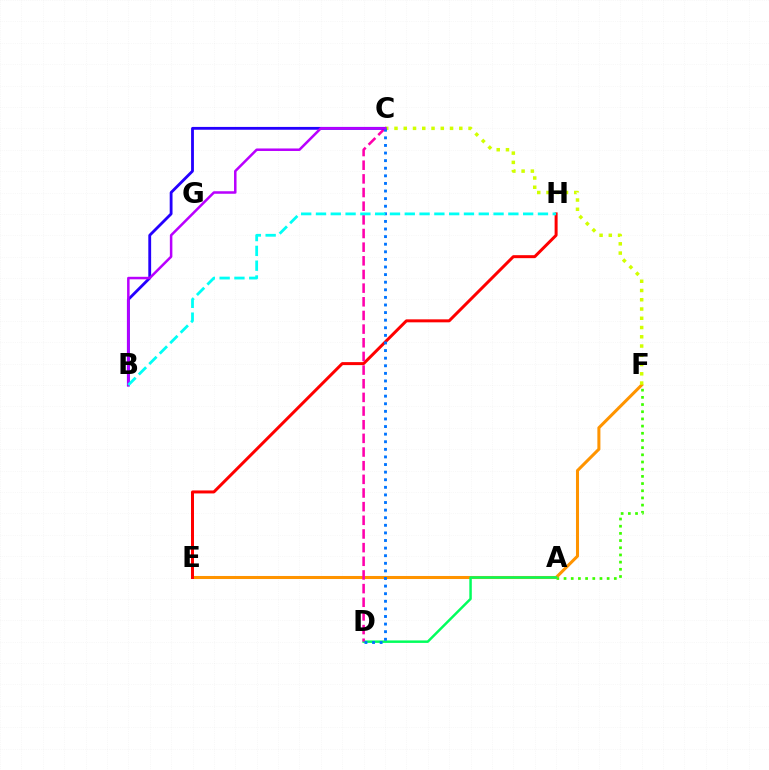{('A', 'F'): [{'color': '#3dff00', 'line_style': 'dotted', 'thickness': 1.95}], ('E', 'F'): [{'color': '#ff9400', 'line_style': 'solid', 'thickness': 2.19}], ('A', 'D'): [{'color': '#00ff5c', 'line_style': 'solid', 'thickness': 1.78}], ('C', 'F'): [{'color': '#d1ff00', 'line_style': 'dotted', 'thickness': 2.51}], ('E', 'H'): [{'color': '#ff0000', 'line_style': 'solid', 'thickness': 2.15}], ('C', 'D'): [{'color': '#ff00ac', 'line_style': 'dashed', 'thickness': 1.86}, {'color': '#0074ff', 'line_style': 'dotted', 'thickness': 2.06}], ('B', 'C'): [{'color': '#2500ff', 'line_style': 'solid', 'thickness': 2.03}, {'color': '#b900ff', 'line_style': 'solid', 'thickness': 1.81}], ('B', 'H'): [{'color': '#00fff6', 'line_style': 'dashed', 'thickness': 2.01}]}